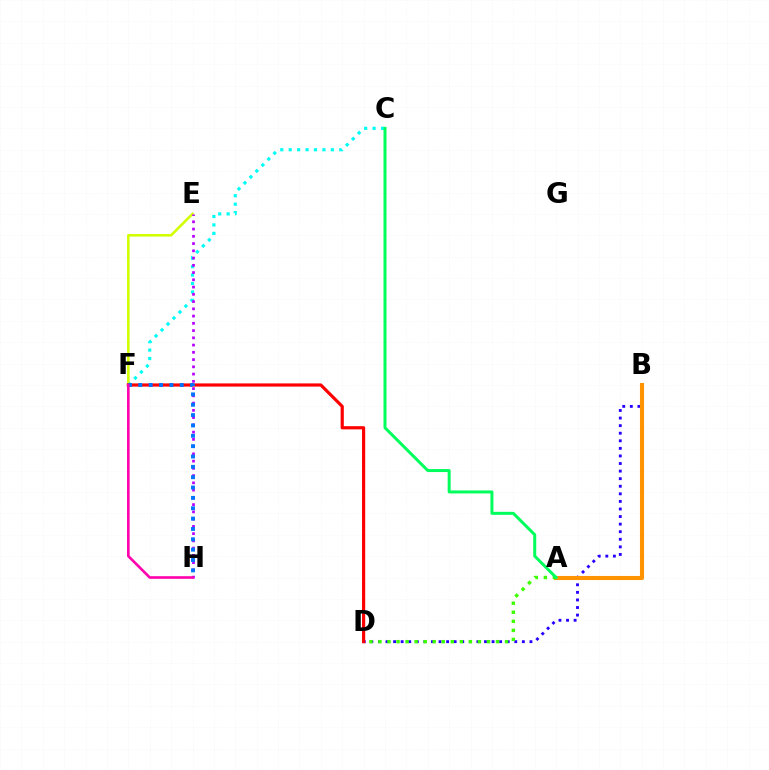{('C', 'F'): [{'color': '#00fff6', 'line_style': 'dotted', 'thickness': 2.29}], ('E', 'F'): [{'color': '#d1ff00', 'line_style': 'solid', 'thickness': 1.85}], ('B', 'D'): [{'color': '#2500ff', 'line_style': 'dotted', 'thickness': 2.06}], ('E', 'H'): [{'color': '#b900ff', 'line_style': 'dotted', 'thickness': 1.97}], ('D', 'F'): [{'color': '#ff0000', 'line_style': 'solid', 'thickness': 2.29}], ('F', 'H'): [{'color': '#0074ff', 'line_style': 'dotted', 'thickness': 2.81}, {'color': '#ff00ac', 'line_style': 'solid', 'thickness': 1.89}], ('A', 'B'): [{'color': '#ff9400', 'line_style': 'solid', 'thickness': 2.94}], ('A', 'D'): [{'color': '#3dff00', 'line_style': 'dotted', 'thickness': 2.46}], ('A', 'C'): [{'color': '#00ff5c', 'line_style': 'solid', 'thickness': 2.16}]}